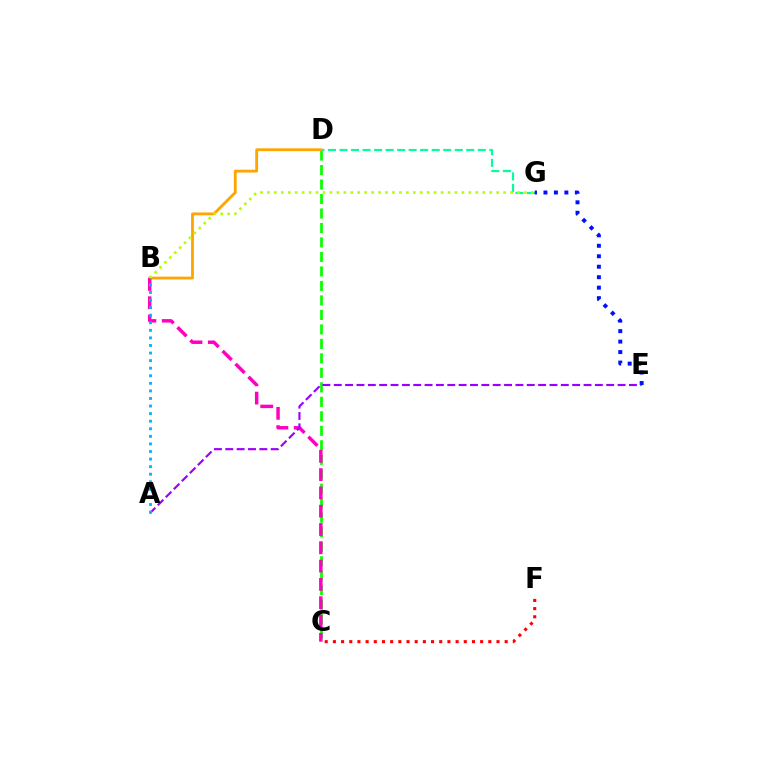{('C', 'D'): [{'color': '#08ff00', 'line_style': 'dashed', 'thickness': 1.97}], ('D', 'G'): [{'color': '#00ff9d', 'line_style': 'dashed', 'thickness': 1.57}], ('B', 'D'): [{'color': '#ffa500', 'line_style': 'solid', 'thickness': 2.03}], ('B', 'C'): [{'color': '#ff00bd', 'line_style': 'dashed', 'thickness': 2.49}], ('A', 'E'): [{'color': '#9b00ff', 'line_style': 'dashed', 'thickness': 1.54}], ('E', 'G'): [{'color': '#0010ff', 'line_style': 'dotted', 'thickness': 2.84}], ('B', 'G'): [{'color': '#b3ff00', 'line_style': 'dotted', 'thickness': 1.89}], ('A', 'B'): [{'color': '#00b5ff', 'line_style': 'dotted', 'thickness': 2.06}], ('C', 'F'): [{'color': '#ff0000', 'line_style': 'dotted', 'thickness': 2.22}]}